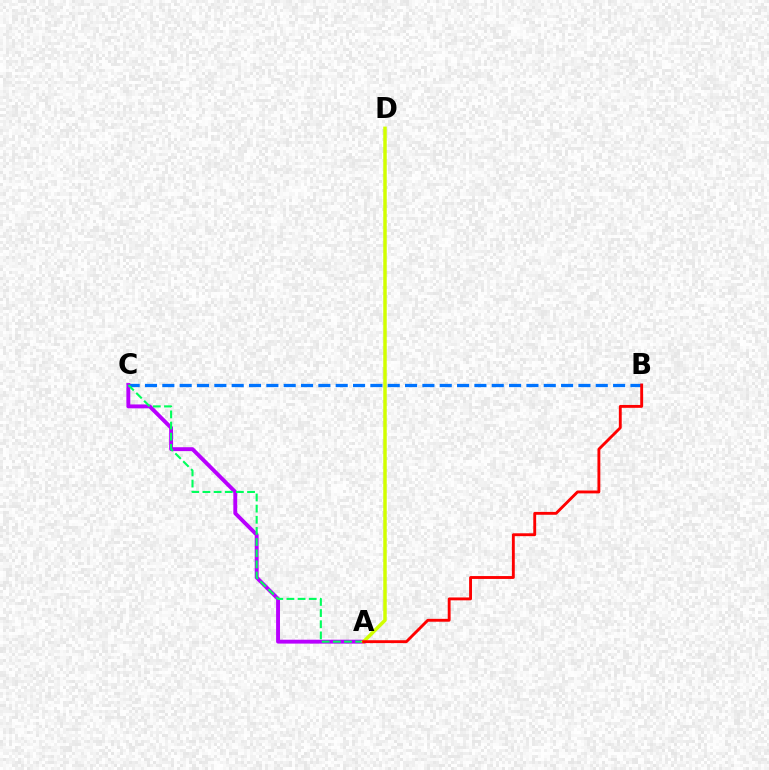{('B', 'C'): [{'color': '#0074ff', 'line_style': 'dashed', 'thickness': 2.36}], ('A', 'C'): [{'color': '#b900ff', 'line_style': 'solid', 'thickness': 2.81}, {'color': '#00ff5c', 'line_style': 'dashed', 'thickness': 1.51}], ('A', 'D'): [{'color': '#d1ff00', 'line_style': 'solid', 'thickness': 2.51}], ('A', 'B'): [{'color': '#ff0000', 'line_style': 'solid', 'thickness': 2.07}]}